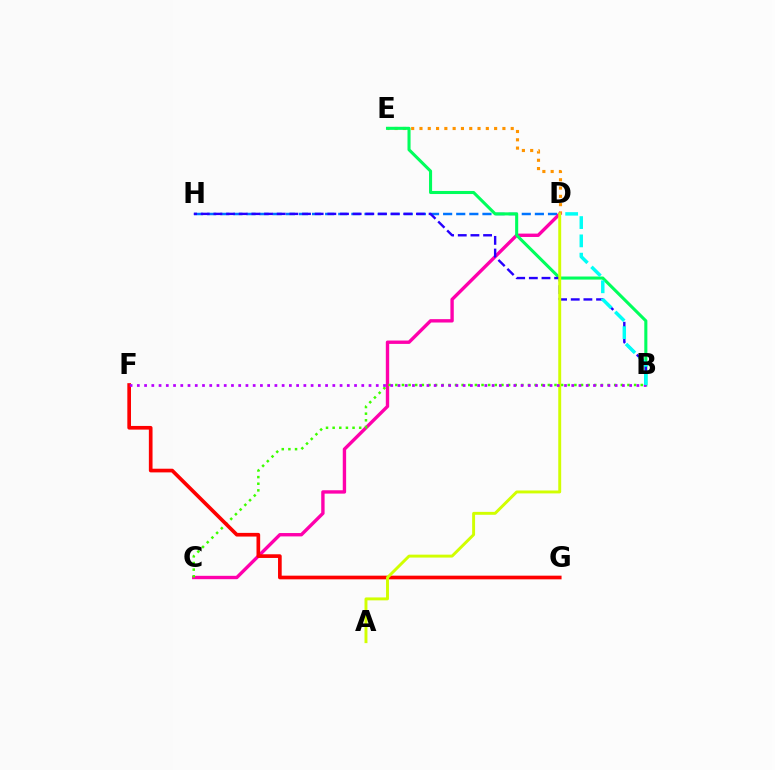{('D', 'E'): [{'color': '#ff9400', 'line_style': 'dotted', 'thickness': 2.25}], ('D', 'H'): [{'color': '#0074ff', 'line_style': 'dashed', 'thickness': 1.78}], ('C', 'D'): [{'color': '#ff00ac', 'line_style': 'solid', 'thickness': 2.43}], ('B', 'E'): [{'color': '#00ff5c', 'line_style': 'solid', 'thickness': 2.21}], ('B', 'C'): [{'color': '#3dff00', 'line_style': 'dotted', 'thickness': 1.8}], ('F', 'G'): [{'color': '#ff0000', 'line_style': 'solid', 'thickness': 2.64}], ('B', 'H'): [{'color': '#2500ff', 'line_style': 'dashed', 'thickness': 1.72}], ('A', 'D'): [{'color': '#d1ff00', 'line_style': 'solid', 'thickness': 2.1}], ('B', 'F'): [{'color': '#b900ff', 'line_style': 'dotted', 'thickness': 1.97}], ('B', 'D'): [{'color': '#00fff6', 'line_style': 'dashed', 'thickness': 2.48}]}